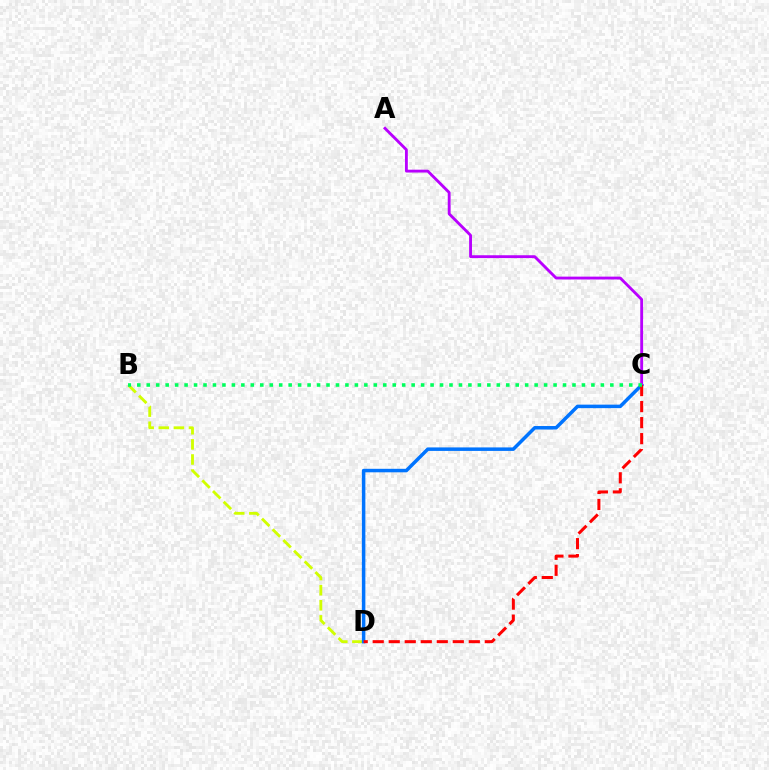{('B', 'D'): [{'color': '#d1ff00', 'line_style': 'dashed', 'thickness': 2.05}], ('C', 'D'): [{'color': '#0074ff', 'line_style': 'solid', 'thickness': 2.52}, {'color': '#ff0000', 'line_style': 'dashed', 'thickness': 2.18}], ('A', 'C'): [{'color': '#b900ff', 'line_style': 'solid', 'thickness': 2.05}], ('B', 'C'): [{'color': '#00ff5c', 'line_style': 'dotted', 'thickness': 2.57}]}